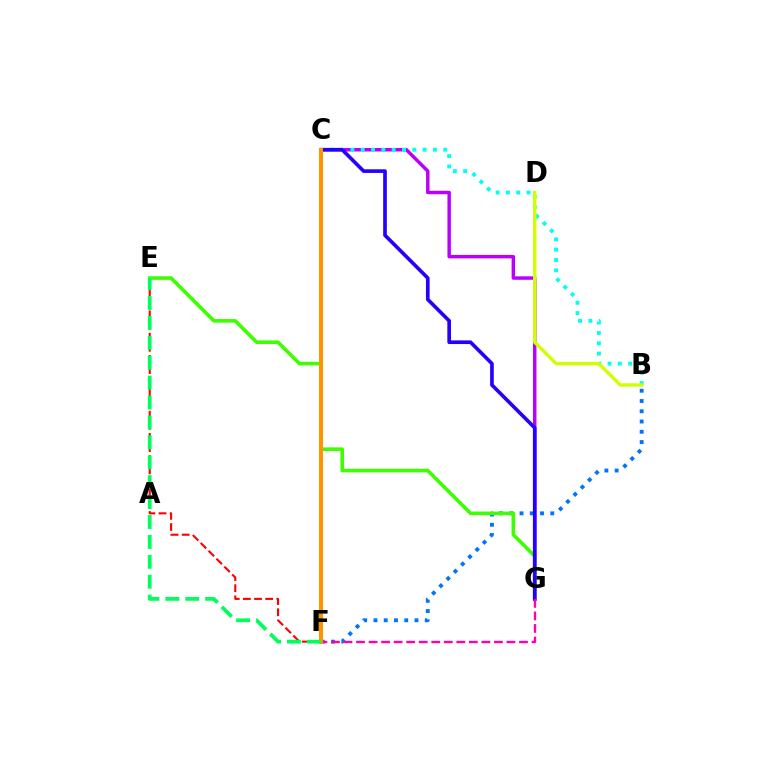{('B', 'F'): [{'color': '#0074ff', 'line_style': 'dotted', 'thickness': 2.79}], ('C', 'G'): [{'color': '#b900ff', 'line_style': 'solid', 'thickness': 2.49}, {'color': '#2500ff', 'line_style': 'solid', 'thickness': 2.63}], ('E', 'F'): [{'color': '#ff0000', 'line_style': 'dashed', 'thickness': 1.51}, {'color': '#00ff5c', 'line_style': 'dashed', 'thickness': 2.7}], ('B', 'C'): [{'color': '#00fff6', 'line_style': 'dotted', 'thickness': 2.8}], ('B', 'D'): [{'color': '#d1ff00', 'line_style': 'solid', 'thickness': 2.42}], ('E', 'G'): [{'color': '#3dff00', 'line_style': 'solid', 'thickness': 2.59}], ('F', 'G'): [{'color': '#ff00ac', 'line_style': 'dashed', 'thickness': 1.7}], ('C', 'F'): [{'color': '#ff9400', 'line_style': 'solid', 'thickness': 2.91}]}